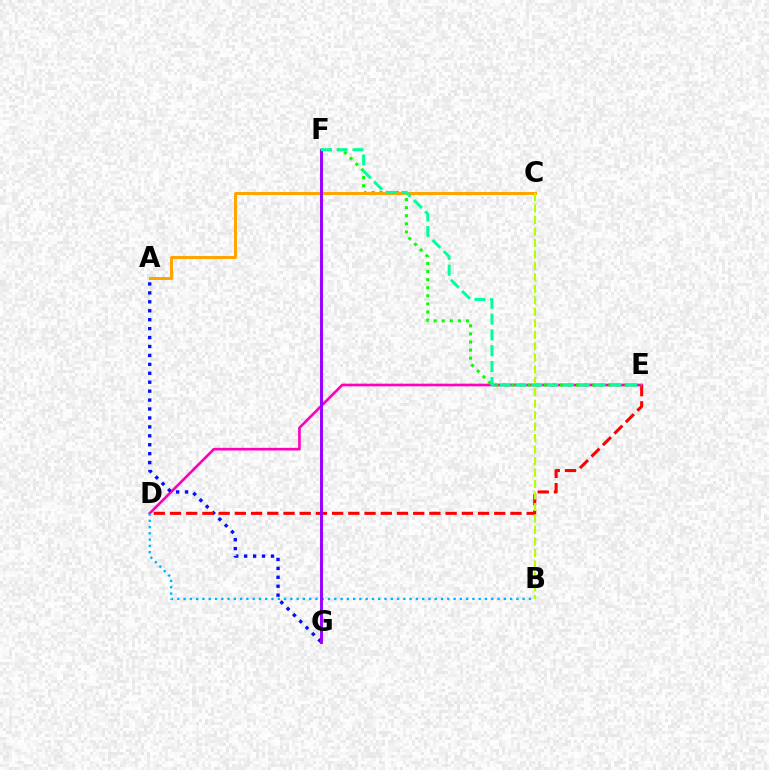{('D', 'E'): [{'color': '#ff00bd', 'line_style': 'solid', 'thickness': 1.91}, {'color': '#ff0000', 'line_style': 'dashed', 'thickness': 2.2}], ('A', 'G'): [{'color': '#0010ff', 'line_style': 'dotted', 'thickness': 2.43}], ('E', 'F'): [{'color': '#08ff00', 'line_style': 'dotted', 'thickness': 2.2}, {'color': '#00ff9d', 'line_style': 'dashed', 'thickness': 2.15}], ('A', 'C'): [{'color': '#ffa500', 'line_style': 'solid', 'thickness': 2.14}], ('B', 'C'): [{'color': '#b3ff00', 'line_style': 'dashed', 'thickness': 1.56}], ('B', 'D'): [{'color': '#00b5ff', 'line_style': 'dotted', 'thickness': 1.71}], ('F', 'G'): [{'color': '#9b00ff', 'line_style': 'solid', 'thickness': 2.12}]}